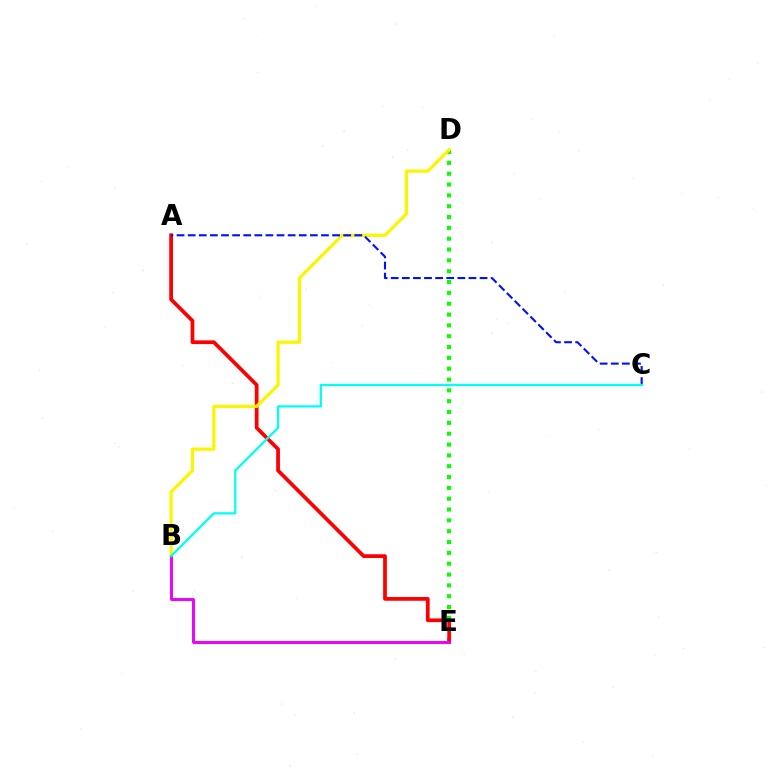{('D', 'E'): [{'color': '#08ff00', 'line_style': 'dotted', 'thickness': 2.94}], ('A', 'E'): [{'color': '#ff0000', 'line_style': 'solid', 'thickness': 2.69}], ('B', 'D'): [{'color': '#fcf500', 'line_style': 'solid', 'thickness': 2.31}], ('A', 'C'): [{'color': '#0010ff', 'line_style': 'dashed', 'thickness': 1.51}], ('B', 'E'): [{'color': '#ee00ff', 'line_style': 'solid', 'thickness': 2.12}], ('B', 'C'): [{'color': '#00fff6', 'line_style': 'solid', 'thickness': 1.62}]}